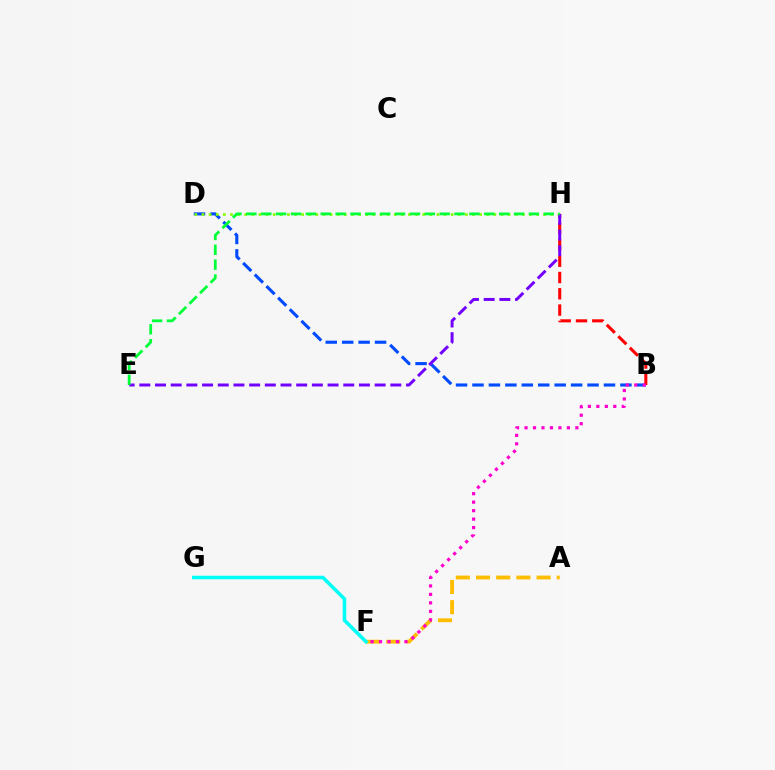{('B', 'D'): [{'color': '#004bff', 'line_style': 'dashed', 'thickness': 2.23}], ('A', 'F'): [{'color': '#ffbd00', 'line_style': 'dashed', 'thickness': 2.74}], ('B', 'H'): [{'color': '#ff0000', 'line_style': 'dashed', 'thickness': 2.21}], ('D', 'H'): [{'color': '#84ff00', 'line_style': 'dotted', 'thickness': 1.93}], ('E', 'H'): [{'color': '#7200ff', 'line_style': 'dashed', 'thickness': 2.13}, {'color': '#00ff39', 'line_style': 'dashed', 'thickness': 2.02}], ('F', 'G'): [{'color': '#00fff6', 'line_style': 'solid', 'thickness': 2.56}], ('B', 'F'): [{'color': '#ff00cf', 'line_style': 'dotted', 'thickness': 2.3}]}